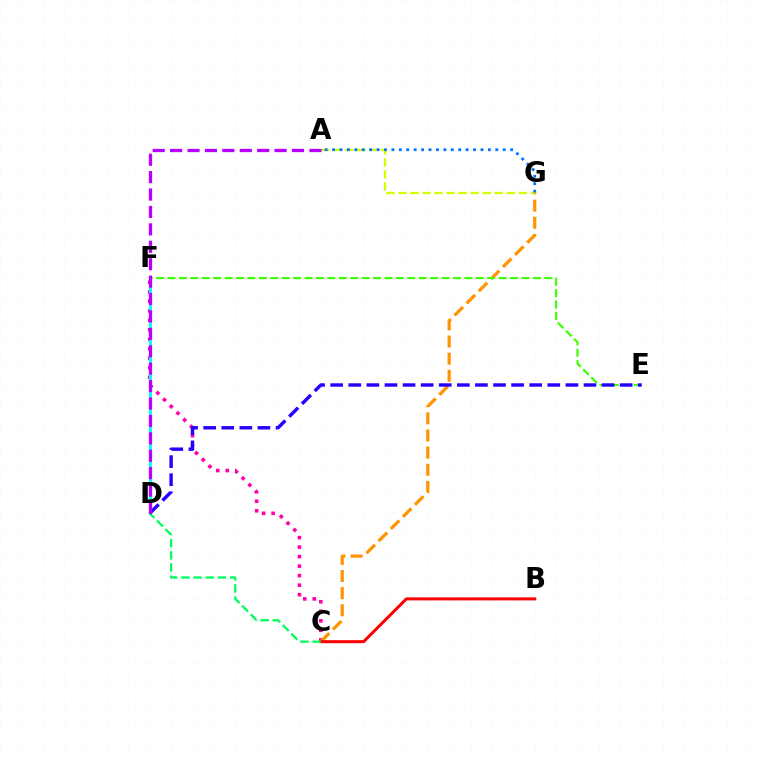{('C', 'F'): [{'color': '#ff00ac', 'line_style': 'dotted', 'thickness': 2.58}], ('C', 'G'): [{'color': '#ff9400', 'line_style': 'dashed', 'thickness': 2.33}], ('D', 'F'): [{'color': '#00fff6', 'line_style': 'solid', 'thickness': 2.1}], ('E', 'F'): [{'color': '#3dff00', 'line_style': 'dashed', 'thickness': 1.55}], ('B', 'C'): [{'color': '#ff0000', 'line_style': 'solid', 'thickness': 2.18}], ('C', 'D'): [{'color': '#00ff5c', 'line_style': 'dashed', 'thickness': 1.65}], ('D', 'E'): [{'color': '#2500ff', 'line_style': 'dashed', 'thickness': 2.46}], ('A', 'G'): [{'color': '#d1ff00', 'line_style': 'dashed', 'thickness': 1.63}, {'color': '#0074ff', 'line_style': 'dotted', 'thickness': 2.02}], ('A', 'D'): [{'color': '#b900ff', 'line_style': 'dashed', 'thickness': 2.37}]}